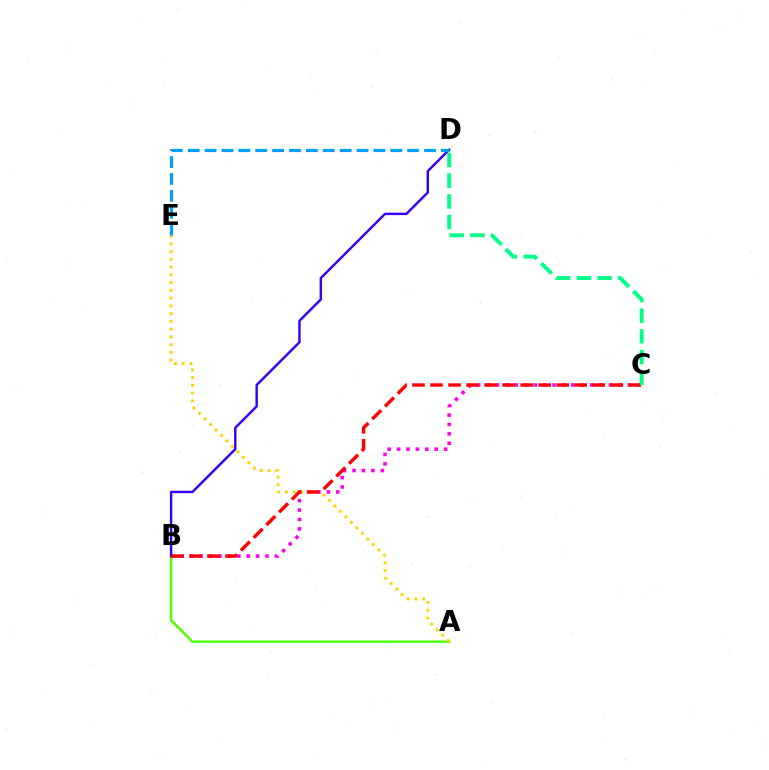{('A', 'B'): [{'color': '#4fff00', 'line_style': 'solid', 'thickness': 1.78}], ('B', 'C'): [{'color': '#ff00ed', 'line_style': 'dotted', 'thickness': 2.56}, {'color': '#ff0000', 'line_style': 'dashed', 'thickness': 2.45}], ('A', 'E'): [{'color': '#ffd500', 'line_style': 'dotted', 'thickness': 2.11}], ('B', 'D'): [{'color': '#3700ff', 'line_style': 'solid', 'thickness': 1.76}], ('C', 'D'): [{'color': '#00ff86', 'line_style': 'dashed', 'thickness': 2.81}], ('D', 'E'): [{'color': '#009eff', 'line_style': 'dashed', 'thickness': 2.29}]}